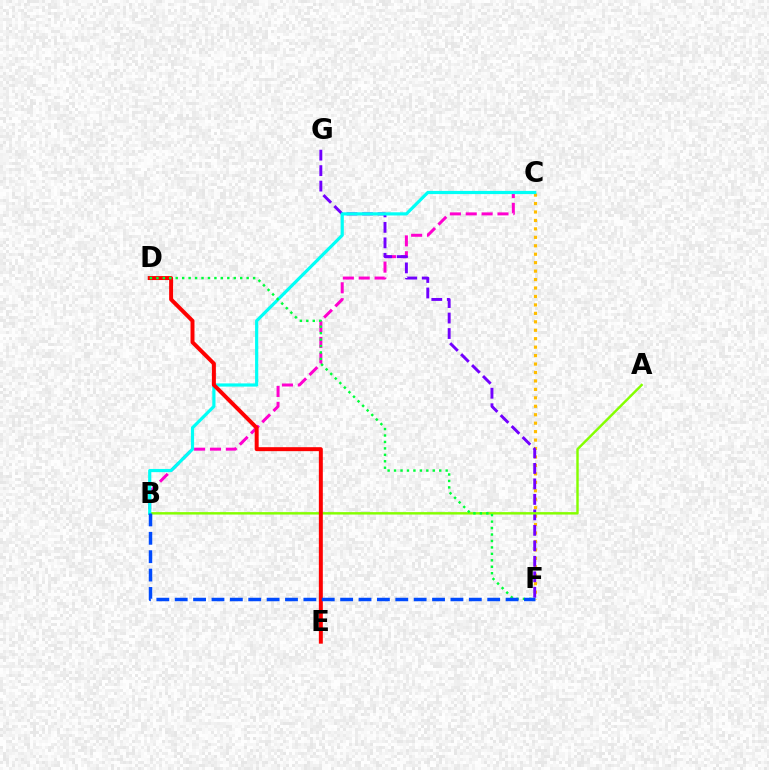{('C', 'F'): [{'color': '#ffbd00', 'line_style': 'dotted', 'thickness': 2.3}], ('B', 'C'): [{'color': '#ff00cf', 'line_style': 'dashed', 'thickness': 2.16}, {'color': '#00fff6', 'line_style': 'solid', 'thickness': 2.29}], ('F', 'G'): [{'color': '#7200ff', 'line_style': 'dashed', 'thickness': 2.1}], ('A', 'B'): [{'color': '#84ff00', 'line_style': 'solid', 'thickness': 1.75}], ('D', 'E'): [{'color': '#ff0000', 'line_style': 'solid', 'thickness': 2.85}], ('D', 'F'): [{'color': '#00ff39', 'line_style': 'dotted', 'thickness': 1.75}], ('B', 'F'): [{'color': '#004bff', 'line_style': 'dashed', 'thickness': 2.5}]}